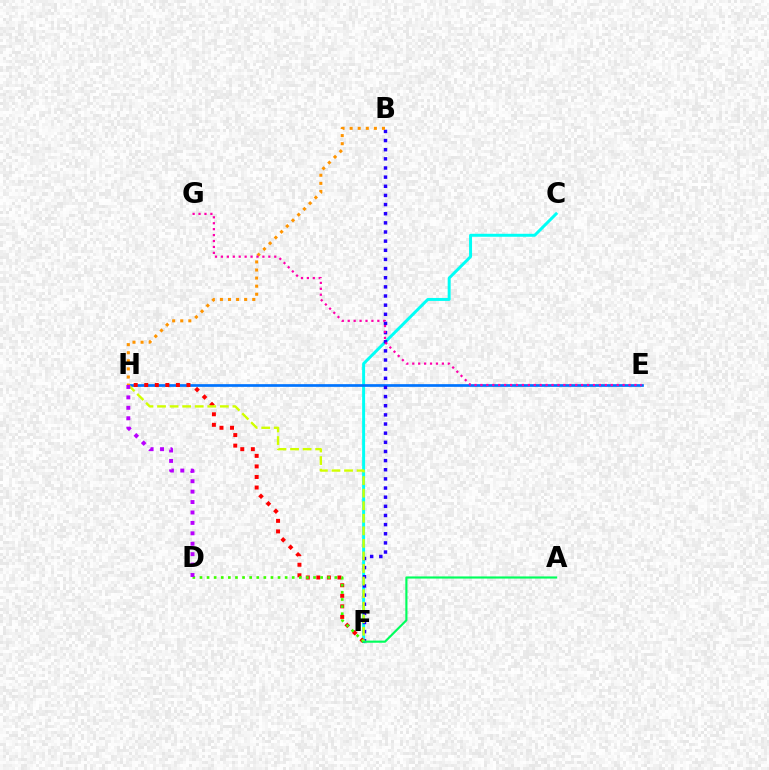{('C', 'F'): [{'color': '#00fff6', 'line_style': 'solid', 'thickness': 2.14}], ('E', 'H'): [{'color': '#0074ff', 'line_style': 'solid', 'thickness': 1.95}], ('B', 'F'): [{'color': '#2500ff', 'line_style': 'dotted', 'thickness': 2.48}], ('F', 'H'): [{'color': '#ff0000', 'line_style': 'dotted', 'thickness': 2.87}, {'color': '#d1ff00', 'line_style': 'dashed', 'thickness': 1.71}], ('D', 'F'): [{'color': '#3dff00', 'line_style': 'dotted', 'thickness': 1.93}], ('B', 'H'): [{'color': '#ff9400', 'line_style': 'dotted', 'thickness': 2.2}], ('A', 'F'): [{'color': '#00ff5c', 'line_style': 'solid', 'thickness': 1.54}], ('E', 'G'): [{'color': '#ff00ac', 'line_style': 'dotted', 'thickness': 1.61}], ('D', 'H'): [{'color': '#b900ff', 'line_style': 'dotted', 'thickness': 2.83}]}